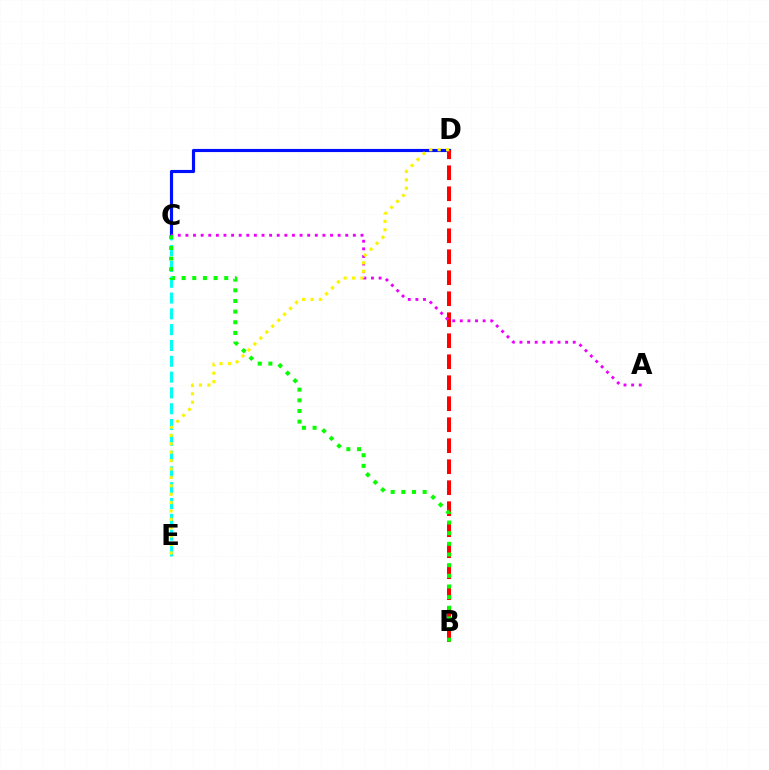{('C', 'E'): [{'color': '#00fff6', 'line_style': 'dashed', 'thickness': 2.15}], ('C', 'D'): [{'color': '#0010ff', 'line_style': 'solid', 'thickness': 2.26}], ('B', 'D'): [{'color': '#ff0000', 'line_style': 'dashed', 'thickness': 2.85}], ('A', 'C'): [{'color': '#ee00ff', 'line_style': 'dotted', 'thickness': 2.07}], ('D', 'E'): [{'color': '#fcf500', 'line_style': 'dotted', 'thickness': 2.28}], ('B', 'C'): [{'color': '#08ff00', 'line_style': 'dotted', 'thickness': 2.89}]}